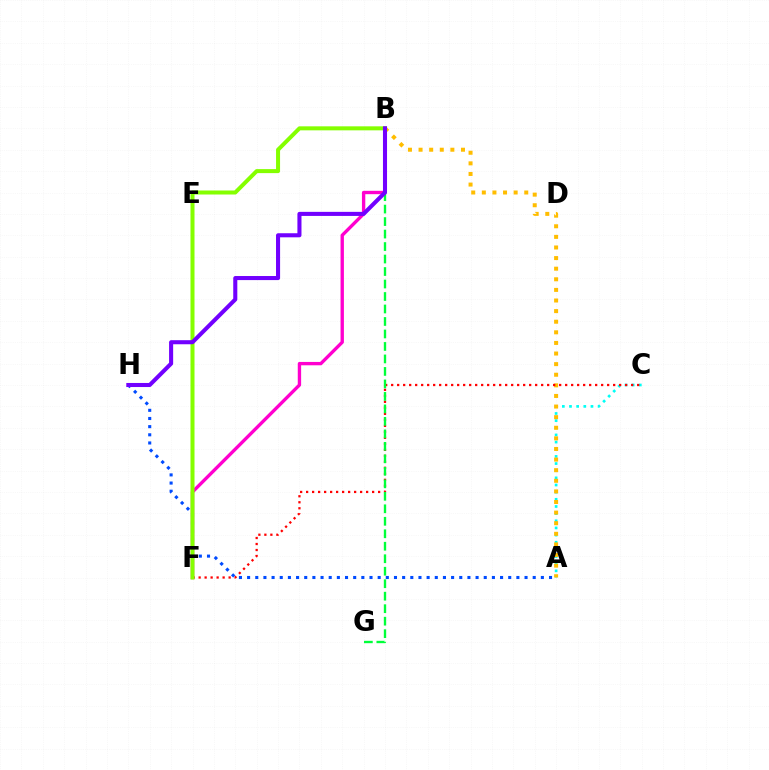{('A', 'C'): [{'color': '#00fff6', 'line_style': 'dotted', 'thickness': 1.94}], ('B', 'F'): [{'color': '#ff00cf', 'line_style': 'solid', 'thickness': 2.42}, {'color': '#84ff00', 'line_style': 'solid', 'thickness': 2.89}], ('A', 'B'): [{'color': '#ffbd00', 'line_style': 'dotted', 'thickness': 2.88}], ('C', 'F'): [{'color': '#ff0000', 'line_style': 'dotted', 'thickness': 1.63}], ('B', 'G'): [{'color': '#00ff39', 'line_style': 'dashed', 'thickness': 1.7}], ('A', 'H'): [{'color': '#004bff', 'line_style': 'dotted', 'thickness': 2.22}], ('B', 'H'): [{'color': '#7200ff', 'line_style': 'solid', 'thickness': 2.93}]}